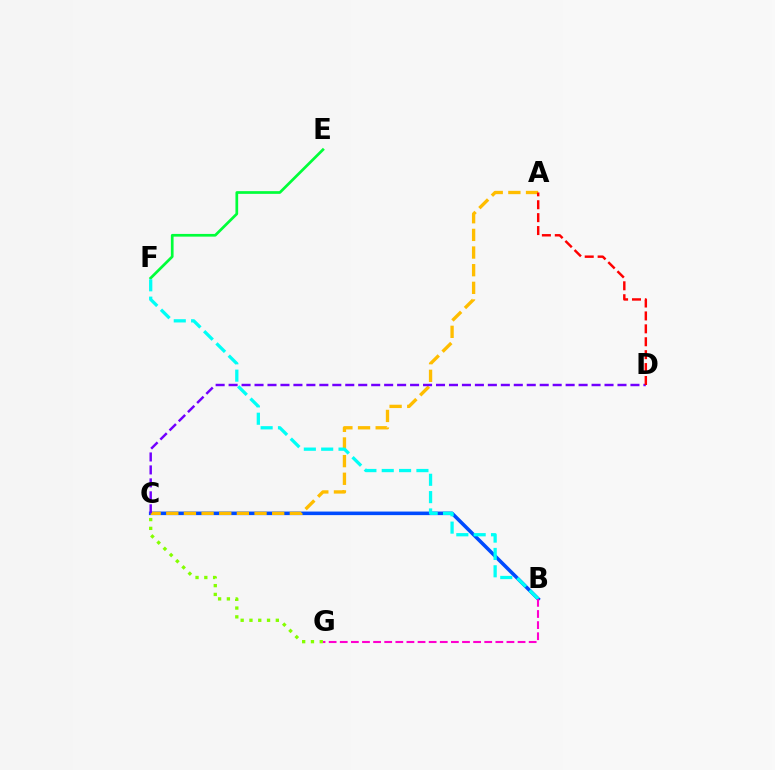{('B', 'C'): [{'color': '#004bff', 'line_style': 'solid', 'thickness': 2.57}], ('A', 'C'): [{'color': '#ffbd00', 'line_style': 'dashed', 'thickness': 2.4}], ('E', 'F'): [{'color': '#00ff39', 'line_style': 'solid', 'thickness': 1.95}], ('B', 'F'): [{'color': '#00fff6', 'line_style': 'dashed', 'thickness': 2.36}], ('C', 'D'): [{'color': '#7200ff', 'line_style': 'dashed', 'thickness': 1.76}], ('C', 'G'): [{'color': '#84ff00', 'line_style': 'dotted', 'thickness': 2.39}], ('B', 'G'): [{'color': '#ff00cf', 'line_style': 'dashed', 'thickness': 1.51}], ('A', 'D'): [{'color': '#ff0000', 'line_style': 'dashed', 'thickness': 1.75}]}